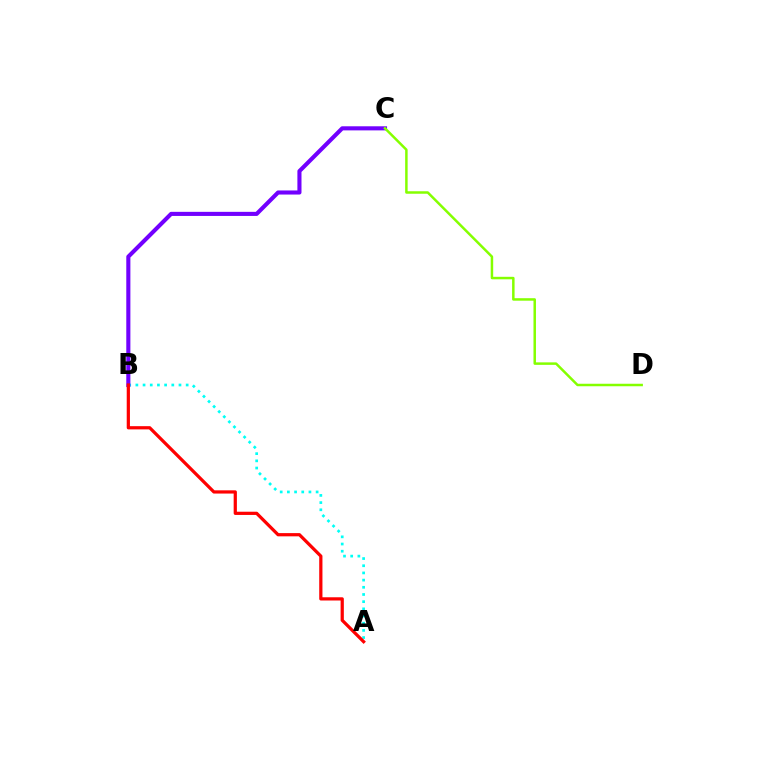{('A', 'B'): [{'color': '#00fff6', 'line_style': 'dotted', 'thickness': 1.95}, {'color': '#ff0000', 'line_style': 'solid', 'thickness': 2.32}], ('B', 'C'): [{'color': '#7200ff', 'line_style': 'solid', 'thickness': 2.95}], ('C', 'D'): [{'color': '#84ff00', 'line_style': 'solid', 'thickness': 1.79}]}